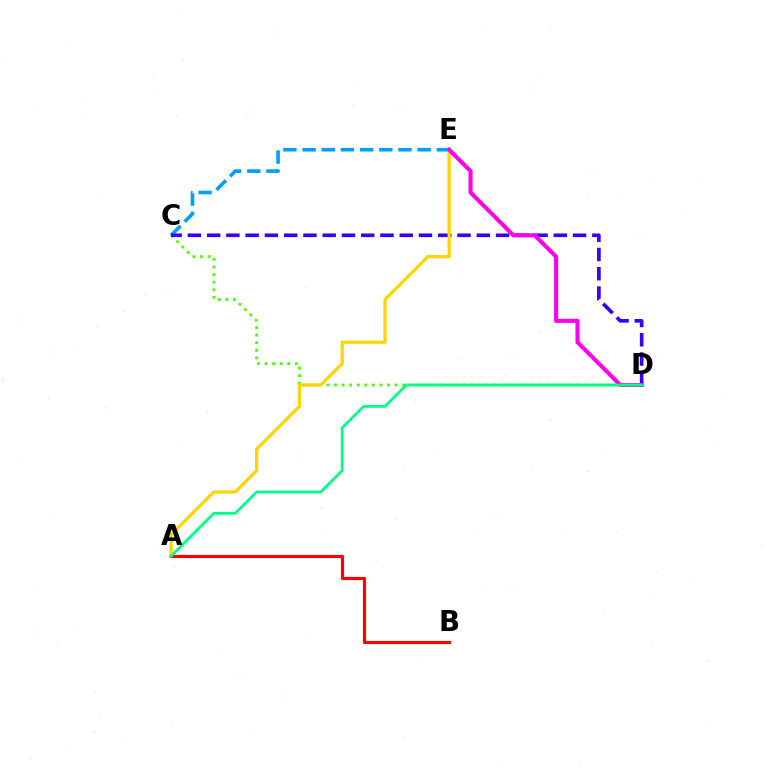{('C', 'E'): [{'color': '#009eff', 'line_style': 'dashed', 'thickness': 2.61}], ('C', 'D'): [{'color': '#4fff00', 'line_style': 'dotted', 'thickness': 2.06}, {'color': '#3700ff', 'line_style': 'dashed', 'thickness': 2.62}], ('A', 'E'): [{'color': '#ffd500', 'line_style': 'solid', 'thickness': 2.33}], ('A', 'B'): [{'color': '#ff0000', 'line_style': 'solid', 'thickness': 2.27}], ('D', 'E'): [{'color': '#ff00ed', 'line_style': 'solid', 'thickness': 2.95}], ('A', 'D'): [{'color': '#00ff86', 'line_style': 'solid', 'thickness': 2.04}]}